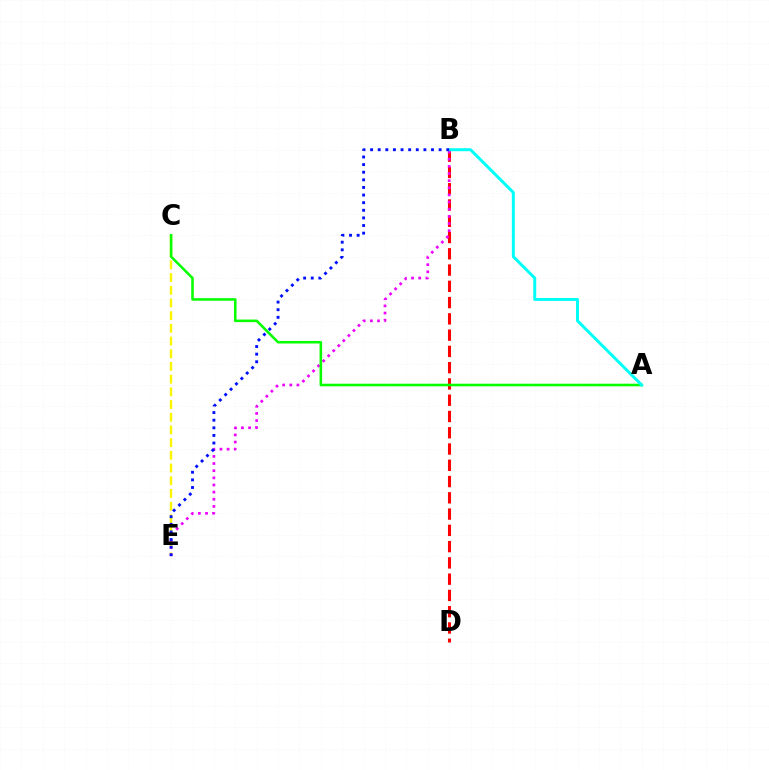{('B', 'D'): [{'color': '#ff0000', 'line_style': 'dashed', 'thickness': 2.21}], ('C', 'E'): [{'color': '#fcf500', 'line_style': 'dashed', 'thickness': 1.73}], ('B', 'E'): [{'color': '#ee00ff', 'line_style': 'dotted', 'thickness': 1.94}, {'color': '#0010ff', 'line_style': 'dotted', 'thickness': 2.07}], ('A', 'C'): [{'color': '#08ff00', 'line_style': 'solid', 'thickness': 1.85}], ('A', 'B'): [{'color': '#00fff6', 'line_style': 'solid', 'thickness': 2.13}]}